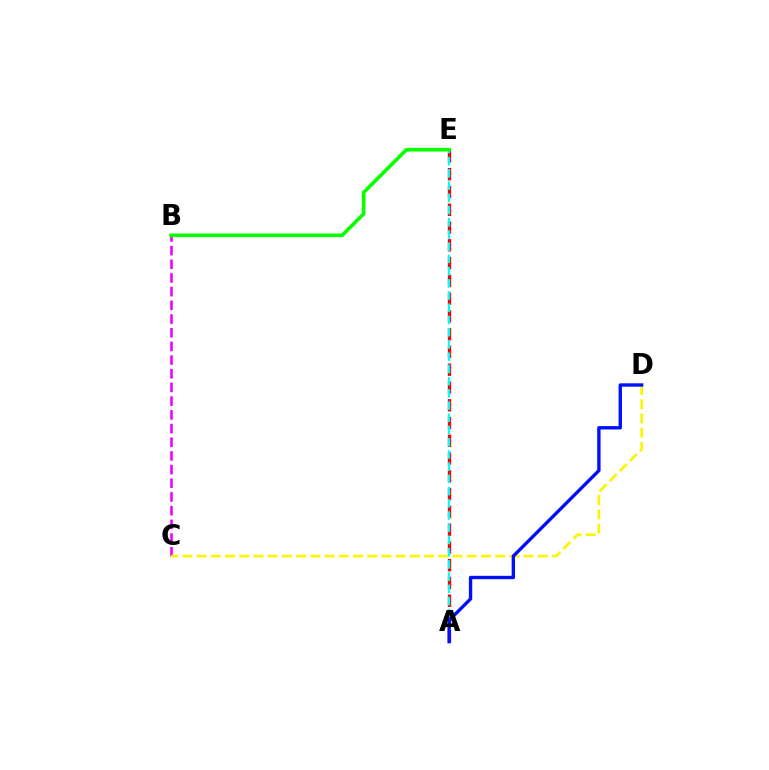{('B', 'C'): [{'color': '#ee00ff', 'line_style': 'dashed', 'thickness': 1.86}], ('A', 'E'): [{'color': '#ff0000', 'line_style': 'dashed', 'thickness': 2.41}, {'color': '#00fff6', 'line_style': 'dashed', 'thickness': 1.66}], ('C', 'D'): [{'color': '#fcf500', 'line_style': 'dashed', 'thickness': 1.93}], ('A', 'D'): [{'color': '#0010ff', 'line_style': 'solid', 'thickness': 2.42}], ('B', 'E'): [{'color': '#08ff00', 'line_style': 'solid', 'thickness': 2.6}]}